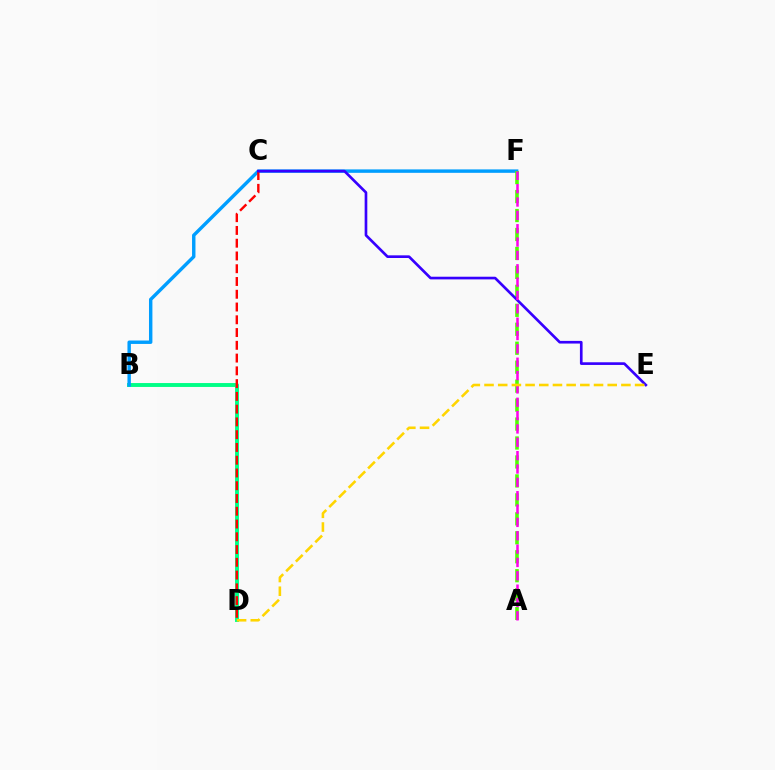{('B', 'D'): [{'color': '#00ff86', 'line_style': 'solid', 'thickness': 2.81}], ('B', 'F'): [{'color': '#009eff', 'line_style': 'solid', 'thickness': 2.47}], ('A', 'F'): [{'color': '#4fff00', 'line_style': 'dashed', 'thickness': 2.58}, {'color': '#ff00ed', 'line_style': 'dashed', 'thickness': 1.81}], ('C', 'D'): [{'color': '#ff0000', 'line_style': 'dashed', 'thickness': 1.73}], ('C', 'E'): [{'color': '#3700ff', 'line_style': 'solid', 'thickness': 1.92}], ('D', 'E'): [{'color': '#ffd500', 'line_style': 'dashed', 'thickness': 1.86}]}